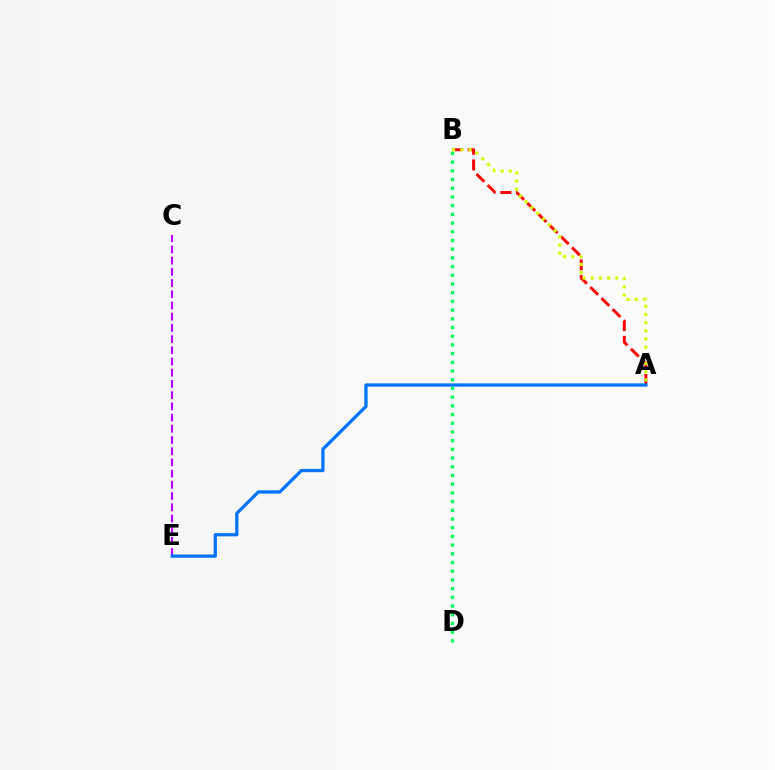{('A', 'B'): [{'color': '#ff0000', 'line_style': 'dashed', 'thickness': 2.14}, {'color': '#d1ff00', 'line_style': 'dotted', 'thickness': 2.22}], ('B', 'D'): [{'color': '#00ff5c', 'line_style': 'dotted', 'thickness': 2.36}], ('C', 'E'): [{'color': '#b900ff', 'line_style': 'dashed', 'thickness': 1.52}], ('A', 'E'): [{'color': '#0074ff', 'line_style': 'solid', 'thickness': 2.35}]}